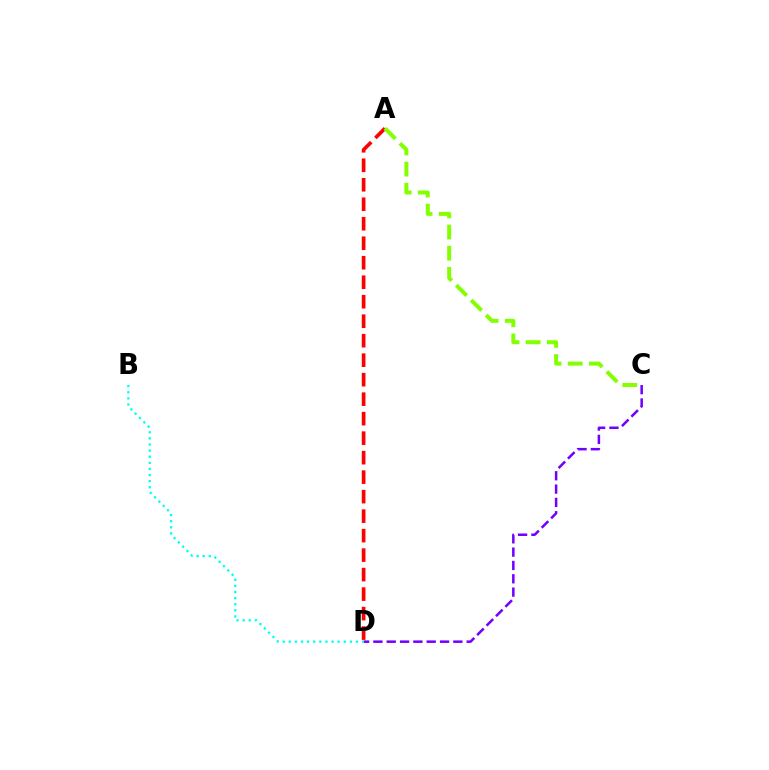{('C', 'D'): [{'color': '#7200ff', 'line_style': 'dashed', 'thickness': 1.81}], ('A', 'D'): [{'color': '#ff0000', 'line_style': 'dashed', 'thickness': 2.65}], ('A', 'C'): [{'color': '#84ff00', 'line_style': 'dashed', 'thickness': 2.87}], ('B', 'D'): [{'color': '#00fff6', 'line_style': 'dotted', 'thickness': 1.66}]}